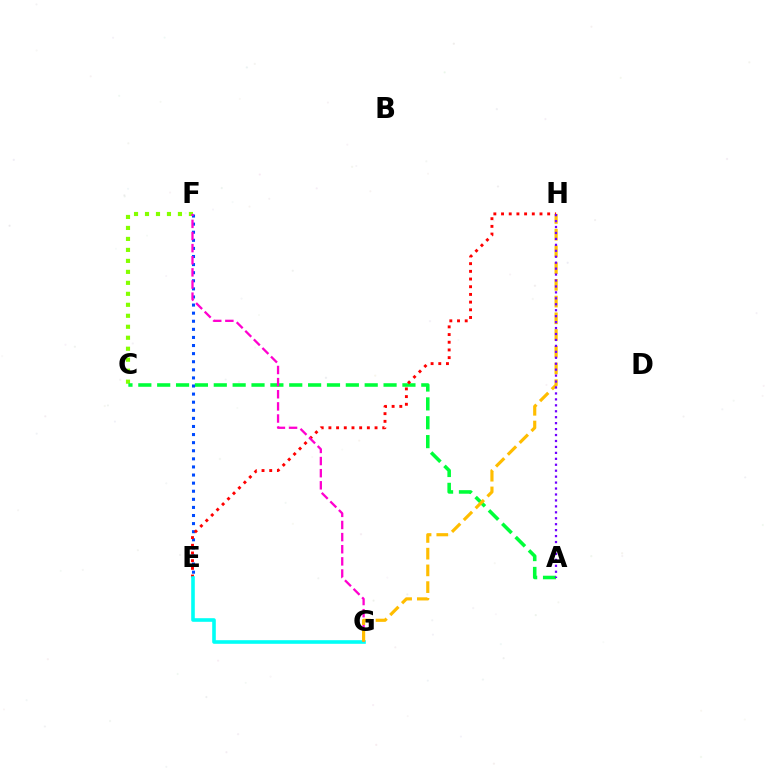{('C', 'F'): [{'color': '#84ff00', 'line_style': 'dotted', 'thickness': 2.98}], ('A', 'C'): [{'color': '#00ff39', 'line_style': 'dashed', 'thickness': 2.56}], ('E', 'F'): [{'color': '#004bff', 'line_style': 'dotted', 'thickness': 2.2}], ('E', 'H'): [{'color': '#ff0000', 'line_style': 'dotted', 'thickness': 2.09}], ('E', 'G'): [{'color': '#00fff6', 'line_style': 'solid', 'thickness': 2.6}], ('F', 'G'): [{'color': '#ff00cf', 'line_style': 'dashed', 'thickness': 1.65}], ('G', 'H'): [{'color': '#ffbd00', 'line_style': 'dashed', 'thickness': 2.27}], ('A', 'H'): [{'color': '#7200ff', 'line_style': 'dotted', 'thickness': 1.61}]}